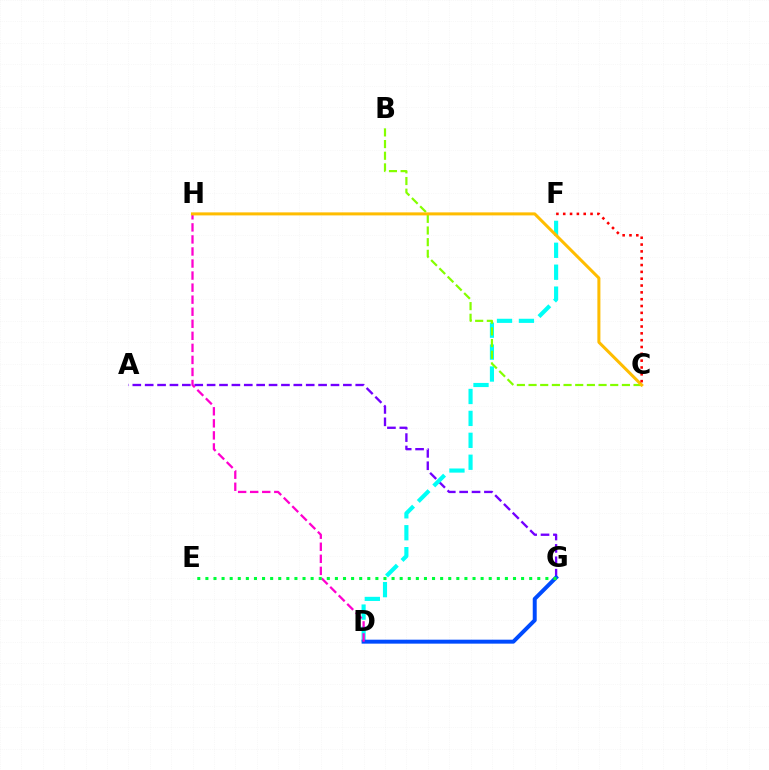{('A', 'G'): [{'color': '#7200ff', 'line_style': 'dashed', 'thickness': 1.68}], ('D', 'F'): [{'color': '#00fff6', 'line_style': 'dashed', 'thickness': 2.98}], ('D', 'G'): [{'color': '#004bff', 'line_style': 'solid', 'thickness': 2.85}], ('B', 'C'): [{'color': '#84ff00', 'line_style': 'dashed', 'thickness': 1.59}], ('D', 'H'): [{'color': '#ff00cf', 'line_style': 'dashed', 'thickness': 1.64}], ('C', 'H'): [{'color': '#ffbd00', 'line_style': 'solid', 'thickness': 2.18}], ('C', 'F'): [{'color': '#ff0000', 'line_style': 'dotted', 'thickness': 1.86}], ('E', 'G'): [{'color': '#00ff39', 'line_style': 'dotted', 'thickness': 2.2}]}